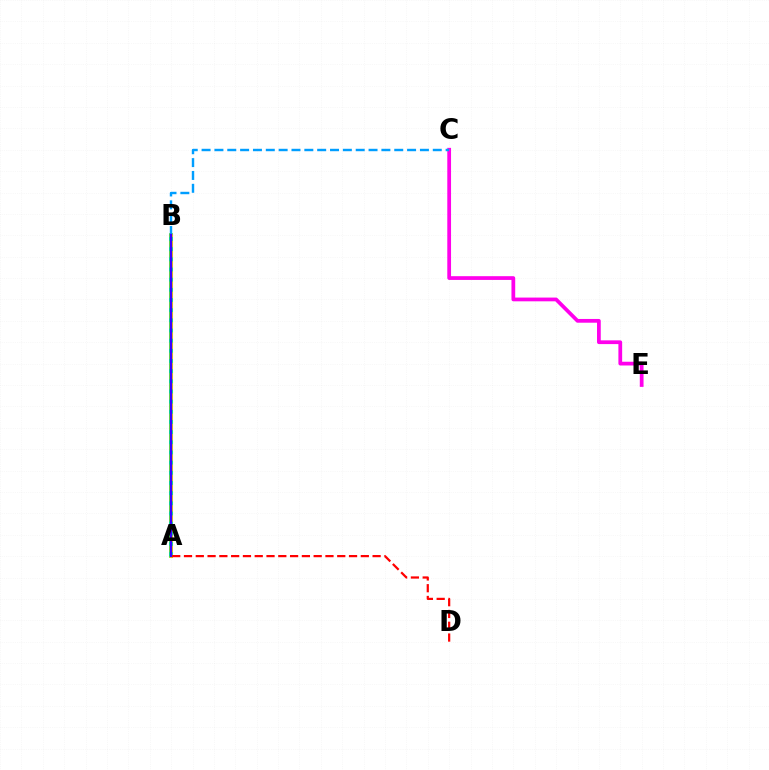{('A', 'B'): [{'color': '#4fff00', 'line_style': 'solid', 'thickness': 2.66}, {'color': '#ffd500', 'line_style': 'solid', 'thickness': 2.22}, {'color': '#00ff86', 'line_style': 'dotted', 'thickness': 2.76}, {'color': '#3700ff', 'line_style': 'solid', 'thickness': 1.73}], ('C', 'E'): [{'color': '#ff00ed', 'line_style': 'solid', 'thickness': 2.7}], ('B', 'C'): [{'color': '#009eff', 'line_style': 'dashed', 'thickness': 1.74}], ('A', 'D'): [{'color': '#ff0000', 'line_style': 'dashed', 'thickness': 1.6}]}